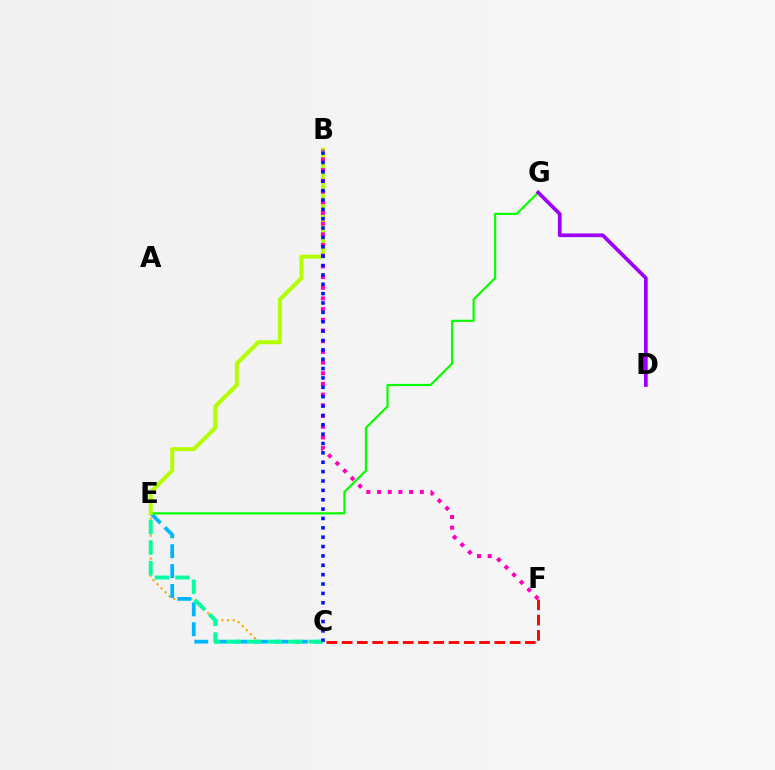{('C', 'E'): [{'color': '#ffa500', 'line_style': 'dotted', 'thickness': 1.55}, {'color': '#00b5ff', 'line_style': 'dashed', 'thickness': 2.71}, {'color': '#00ff9d', 'line_style': 'dashed', 'thickness': 2.79}], ('C', 'F'): [{'color': '#ff0000', 'line_style': 'dashed', 'thickness': 2.07}], ('E', 'G'): [{'color': '#08ff00', 'line_style': 'solid', 'thickness': 1.58}], ('D', 'G'): [{'color': '#9b00ff', 'line_style': 'solid', 'thickness': 2.66}], ('B', 'E'): [{'color': '#b3ff00', 'line_style': 'solid', 'thickness': 2.88}], ('B', 'F'): [{'color': '#ff00bd', 'line_style': 'dotted', 'thickness': 2.9}], ('B', 'C'): [{'color': '#0010ff', 'line_style': 'dotted', 'thickness': 2.55}]}